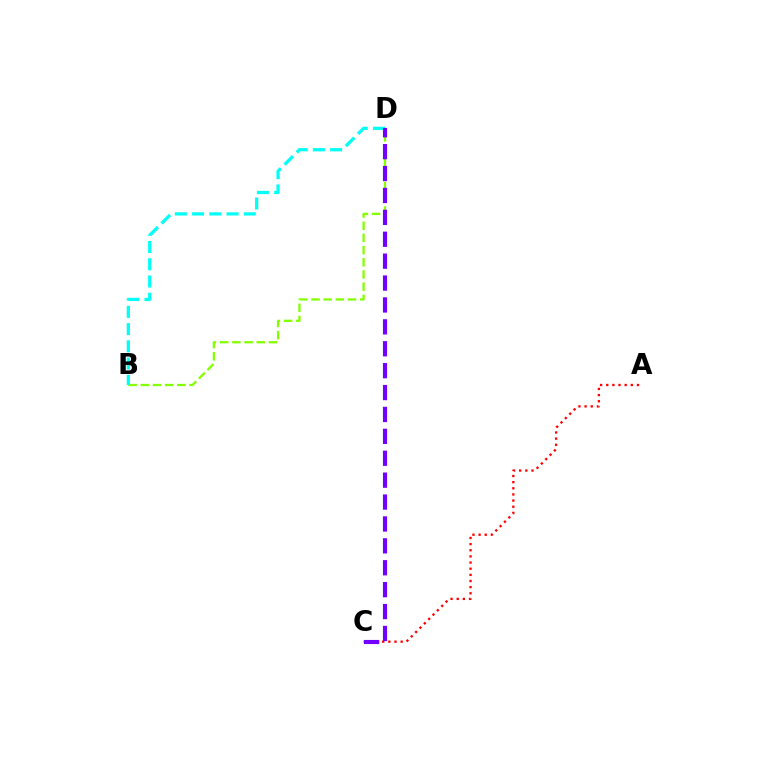{('A', 'C'): [{'color': '#ff0000', 'line_style': 'dotted', 'thickness': 1.67}], ('B', 'D'): [{'color': '#84ff00', 'line_style': 'dashed', 'thickness': 1.66}, {'color': '#00fff6', 'line_style': 'dashed', 'thickness': 2.34}], ('C', 'D'): [{'color': '#7200ff', 'line_style': 'dashed', 'thickness': 2.98}]}